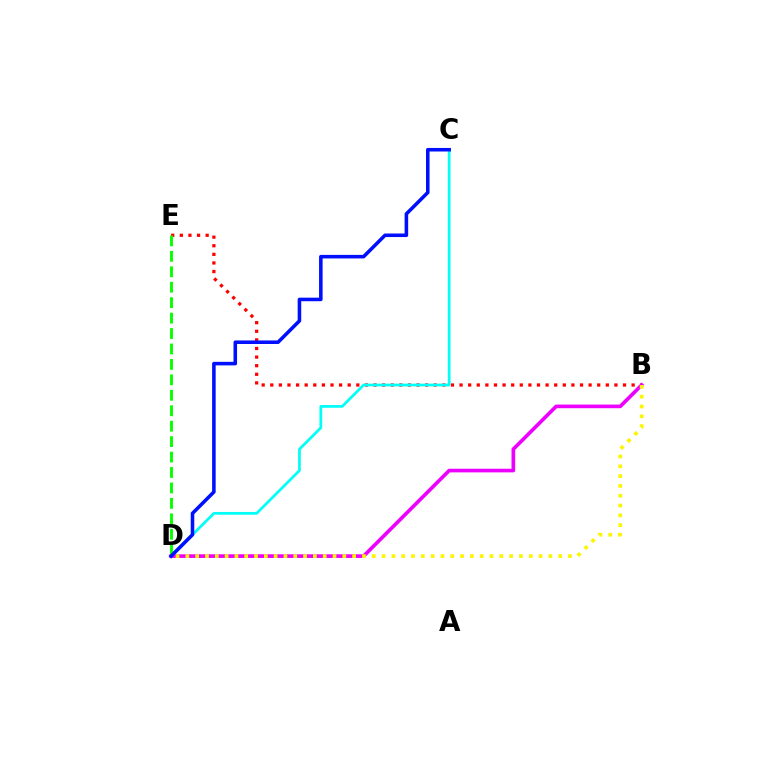{('B', 'E'): [{'color': '#ff0000', 'line_style': 'dotted', 'thickness': 2.34}], ('C', 'D'): [{'color': '#00fff6', 'line_style': 'solid', 'thickness': 1.97}, {'color': '#0010ff', 'line_style': 'solid', 'thickness': 2.56}], ('B', 'D'): [{'color': '#ee00ff', 'line_style': 'solid', 'thickness': 2.63}, {'color': '#fcf500', 'line_style': 'dotted', 'thickness': 2.67}], ('D', 'E'): [{'color': '#08ff00', 'line_style': 'dashed', 'thickness': 2.1}]}